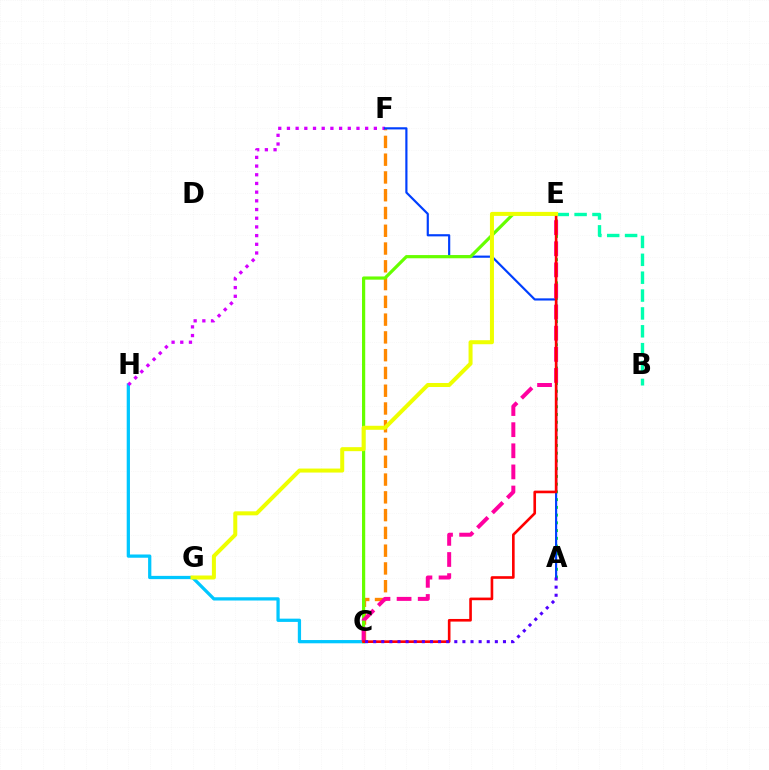{('C', 'F'): [{'color': '#ff8800', 'line_style': 'dashed', 'thickness': 2.41}], ('A', 'E'): [{'color': '#00ff27', 'line_style': 'dotted', 'thickness': 2.1}], ('C', 'H'): [{'color': '#00c7ff', 'line_style': 'solid', 'thickness': 2.34}], ('F', 'H'): [{'color': '#d600ff', 'line_style': 'dotted', 'thickness': 2.36}], ('A', 'F'): [{'color': '#003fff', 'line_style': 'solid', 'thickness': 1.57}], ('C', 'E'): [{'color': '#66ff00', 'line_style': 'solid', 'thickness': 2.31}, {'color': '#ff00a0', 'line_style': 'dashed', 'thickness': 2.87}, {'color': '#ff0000', 'line_style': 'solid', 'thickness': 1.89}], ('B', 'E'): [{'color': '#00ffaf', 'line_style': 'dashed', 'thickness': 2.43}], ('E', 'G'): [{'color': '#eeff00', 'line_style': 'solid', 'thickness': 2.89}], ('A', 'C'): [{'color': '#4f00ff', 'line_style': 'dotted', 'thickness': 2.2}]}